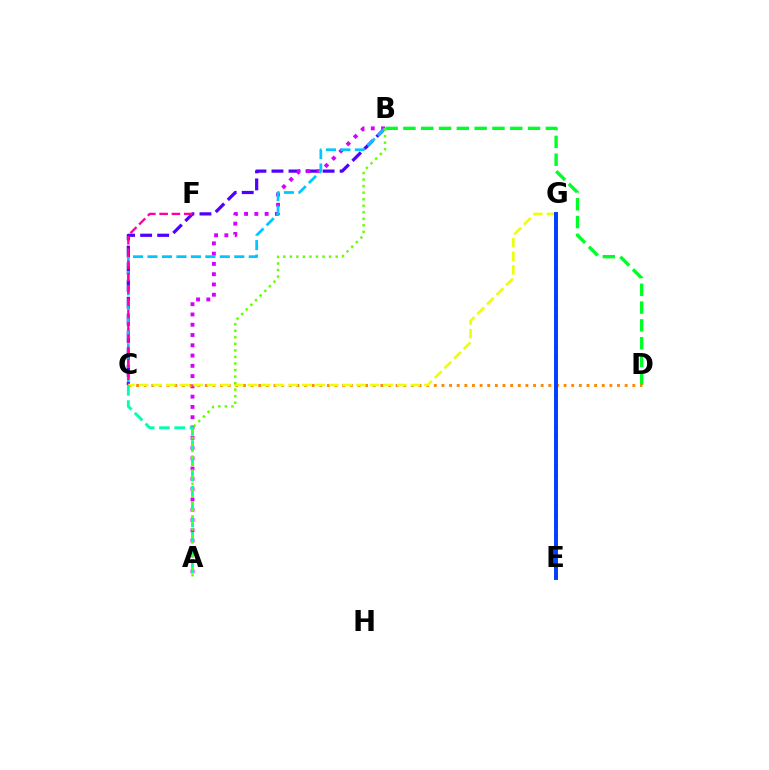{('B', 'C'): [{'color': '#4f00ff', 'line_style': 'dashed', 'thickness': 2.32}, {'color': '#00c7ff', 'line_style': 'dashed', 'thickness': 1.96}], ('A', 'B'): [{'color': '#d600ff', 'line_style': 'dotted', 'thickness': 2.79}, {'color': '#66ff00', 'line_style': 'dotted', 'thickness': 1.78}], ('B', 'D'): [{'color': '#00ff27', 'line_style': 'dashed', 'thickness': 2.42}], ('E', 'G'): [{'color': '#ff0000', 'line_style': 'dotted', 'thickness': 2.71}, {'color': '#003fff', 'line_style': 'solid', 'thickness': 2.82}], ('C', 'D'): [{'color': '#ff8800', 'line_style': 'dotted', 'thickness': 2.07}], ('C', 'F'): [{'color': '#ff00a0', 'line_style': 'dashed', 'thickness': 1.67}], ('C', 'G'): [{'color': '#eeff00', 'line_style': 'dashed', 'thickness': 1.85}], ('A', 'C'): [{'color': '#00ffaf', 'line_style': 'dashed', 'thickness': 2.07}]}